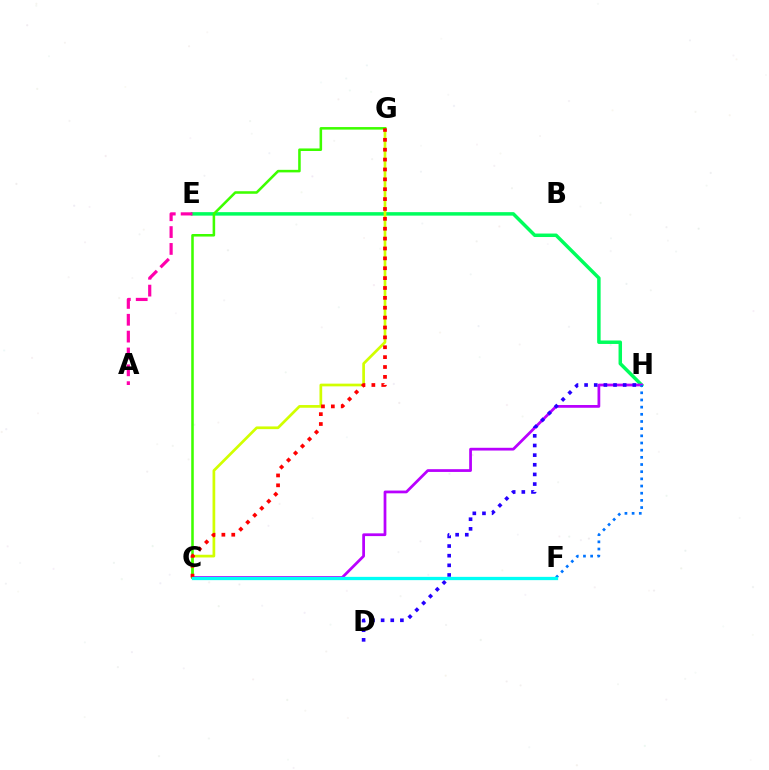{('E', 'H'): [{'color': '#00ff5c', 'line_style': 'solid', 'thickness': 2.51}], ('C', 'H'): [{'color': '#b900ff', 'line_style': 'solid', 'thickness': 1.98}], ('A', 'E'): [{'color': '#ff00ac', 'line_style': 'dashed', 'thickness': 2.29}], ('C', 'G'): [{'color': '#d1ff00', 'line_style': 'solid', 'thickness': 1.95}, {'color': '#3dff00', 'line_style': 'solid', 'thickness': 1.84}, {'color': '#ff0000', 'line_style': 'dotted', 'thickness': 2.68}], ('D', 'H'): [{'color': '#2500ff', 'line_style': 'dotted', 'thickness': 2.62}], ('F', 'H'): [{'color': '#0074ff', 'line_style': 'dotted', 'thickness': 1.95}], ('C', 'F'): [{'color': '#ff9400', 'line_style': 'dotted', 'thickness': 1.9}, {'color': '#00fff6', 'line_style': 'solid', 'thickness': 2.36}]}